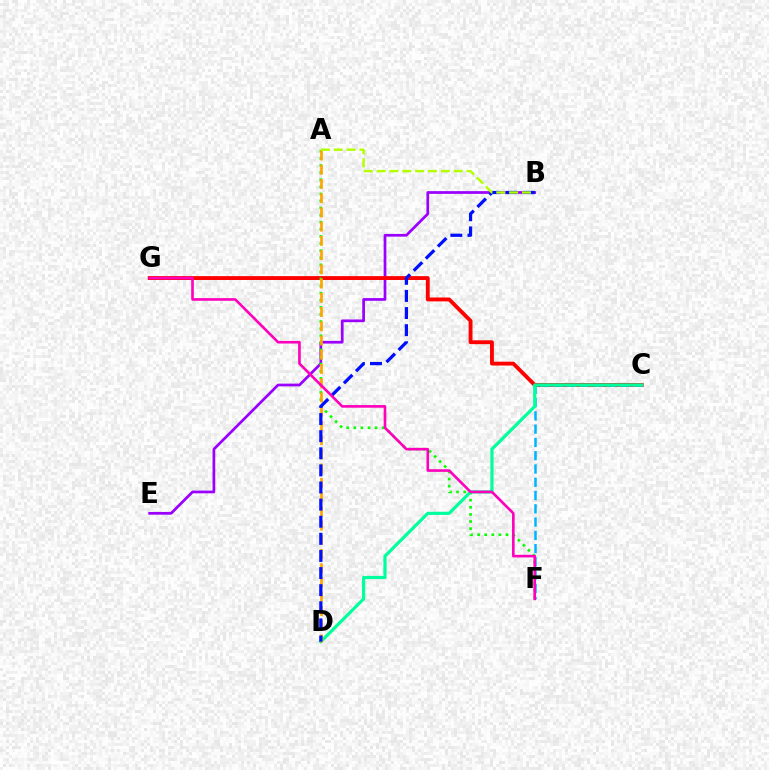{('B', 'E'): [{'color': '#9b00ff', 'line_style': 'solid', 'thickness': 1.96}], ('C', 'G'): [{'color': '#ff0000', 'line_style': 'solid', 'thickness': 2.78}], ('A', 'F'): [{'color': '#08ff00', 'line_style': 'dotted', 'thickness': 1.93}], ('C', 'F'): [{'color': '#00b5ff', 'line_style': 'dashed', 'thickness': 1.8}], ('C', 'D'): [{'color': '#00ff9d', 'line_style': 'solid', 'thickness': 2.29}], ('A', 'D'): [{'color': '#ffa500', 'line_style': 'dashed', 'thickness': 1.93}], ('B', 'D'): [{'color': '#0010ff', 'line_style': 'dashed', 'thickness': 2.32}], ('F', 'G'): [{'color': '#ff00bd', 'line_style': 'solid', 'thickness': 1.89}], ('A', 'B'): [{'color': '#b3ff00', 'line_style': 'dashed', 'thickness': 1.75}]}